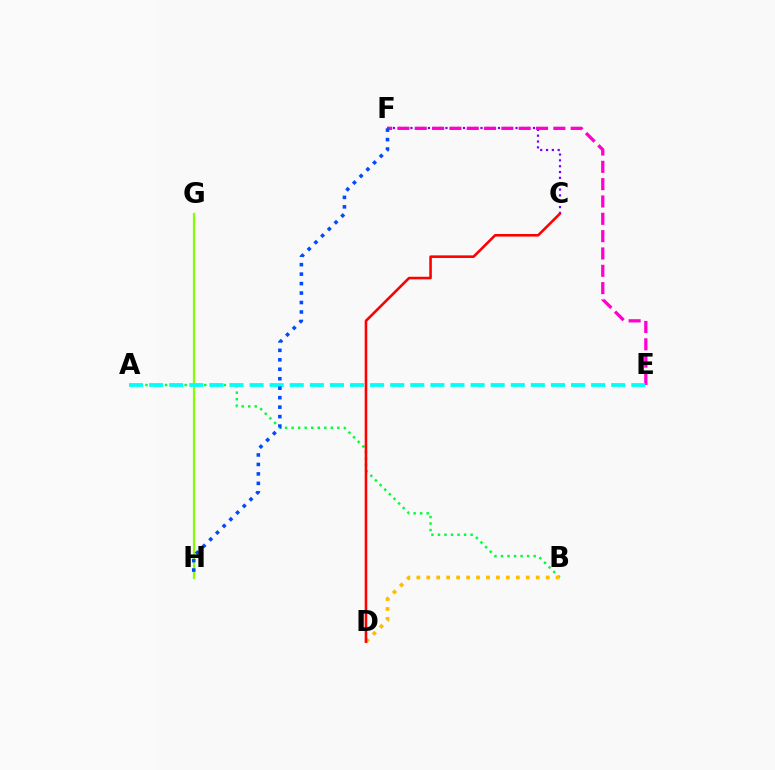{('A', 'B'): [{'color': '#00ff39', 'line_style': 'dotted', 'thickness': 1.77}], ('C', 'F'): [{'color': '#7200ff', 'line_style': 'dotted', 'thickness': 1.59}], ('E', 'F'): [{'color': '#ff00cf', 'line_style': 'dashed', 'thickness': 2.35}], ('G', 'H'): [{'color': '#84ff00', 'line_style': 'solid', 'thickness': 1.59}], ('B', 'D'): [{'color': '#ffbd00', 'line_style': 'dotted', 'thickness': 2.7}], ('A', 'E'): [{'color': '#00fff6', 'line_style': 'dashed', 'thickness': 2.73}], ('C', 'D'): [{'color': '#ff0000', 'line_style': 'solid', 'thickness': 1.87}], ('F', 'H'): [{'color': '#004bff', 'line_style': 'dotted', 'thickness': 2.57}]}